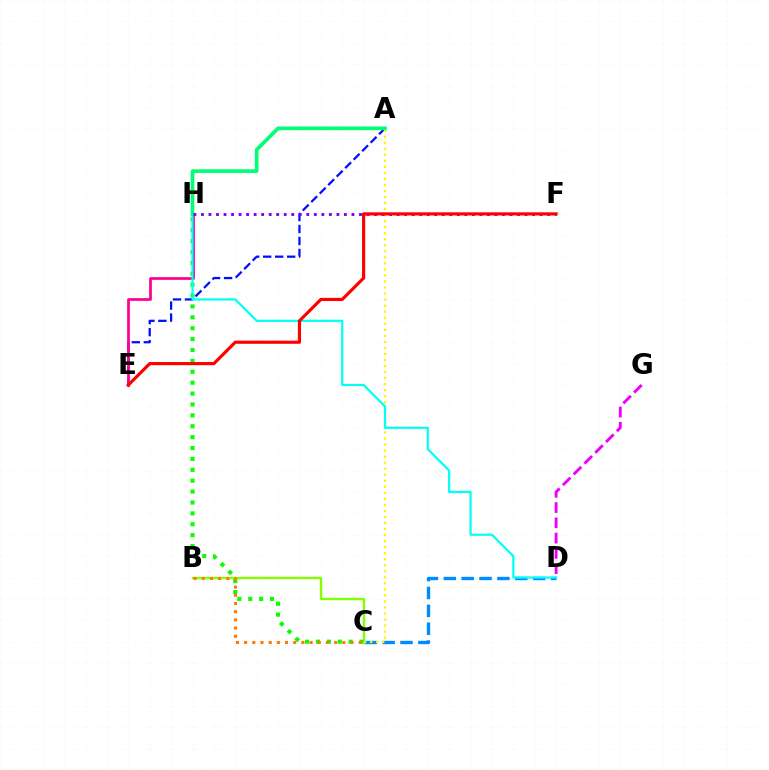{('B', 'C'): [{'color': '#84ff00', 'line_style': 'solid', 'thickness': 1.72}, {'color': '#ff7c00', 'line_style': 'dotted', 'thickness': 2.22}], ('A', 'E'): [{'color': '#0010ff', 'line_style': 'dashed', 'thickness': 1.63}], ('C', 'D'): [{'color': '#008cff', 'line_style': 'dashed', 'thickness': 2.43}], ('C', 'H'): [{'color': '#08ff00', 'line_style': 'dotted', 'thickness': 2.96}], ('A', 'C'): [{'color': '#fcf500', 'line_style': 'dotted', 'thickness': 1.64}], ('E', 'H'): [{'color': '#ff0094', 'line_style': 'solid', 'thickness': 1.98}], ('D', 'H'): [{'color': '#00fff6', 'line_style': 'solid', 'thickness': 1.6}], ('A', 'H'): [{'color': '#00ff74', 'line_style': 'solid', 'thickness': 2.64}], ('F', 'H'): [{'color': '#7200ff', 'line_style': 'dotted', 'thickness': 2.04}], ('E', 'F'): [{'color': '#ff0000', 'line_style': 'solid', 'thickness': 2.28}], ('D', 'G'): [{'color': '#ee00ff', 'line_style': 'dashed', 'thickness': 2.07}]}